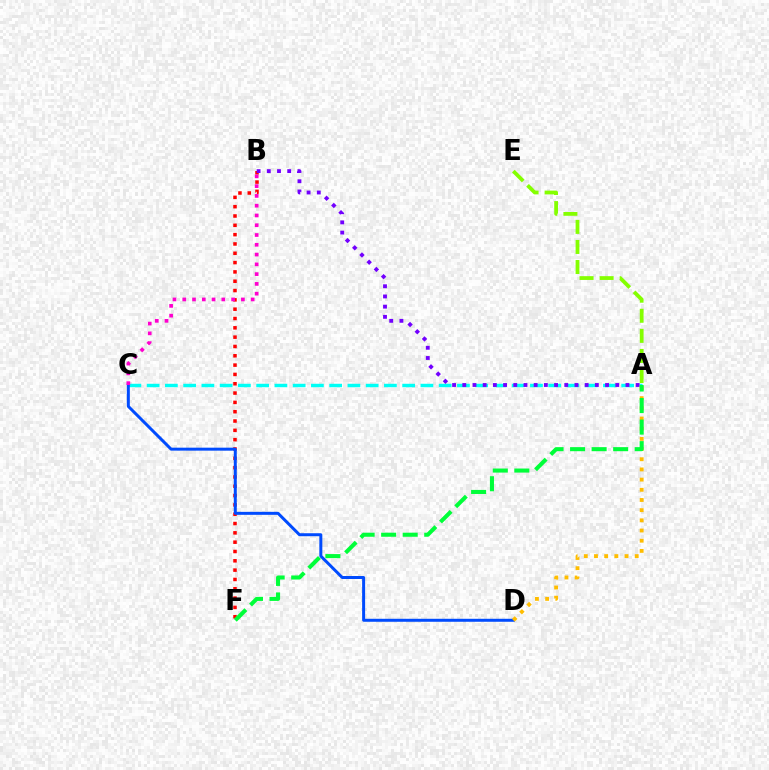{('A', 'C'): [{'color': '#00fff6', 'line_style': 'dashed', 'thickness': 2.48}], ('B', 'F'): [{'color': '#ff0000', 'line_style': 'dotted', 'thickness': 2.53}], ('C', 'D'): [{'color': '#004bff', 'line_style': 'solid', 'thickness': 2.15}], ('B', 'C'): [{'color': '#ff00cf', 'line_style': 'dotted', 'thickness': 2.66}], ('A', 'B'): [{'color': '#7200ff', 'line_style': 'dotted', 'thickness': 2.77}], ('A', 'D'): [{'color': '#ffbd00', 'line_style': 'dotted', 'thickness': 2.77}], ('A', 'F'): [{'color': '#00ff39', 'line_style': 'dashed', 'thickness': 2.93}], ('A', 'E'): [{'color': '#84ff00', 'line_style': 'dashed', 'thickness': 2.73}]}